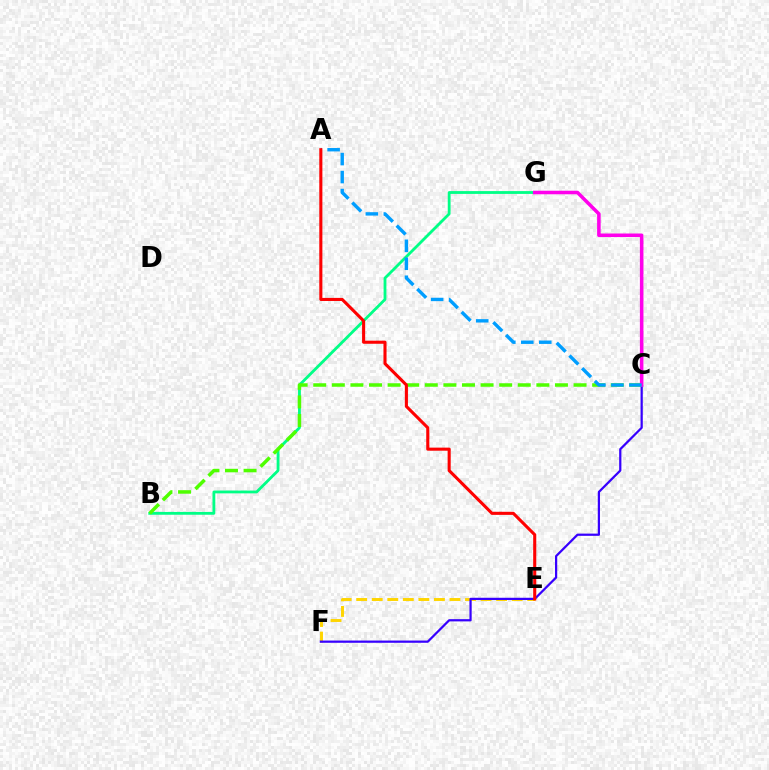{('E', 'F'): [{'color': '#ffd500', 'line_style': 'dashed', 'thickness': 2.11}], ('C', 'F'): [{'color': '#3700ff', 'line_style': 'solid', 'thickness': 1.61}], ('B', 'G'): [{'color': '#00ff86', 'line_style': 'solid', 'thickness': 2.03}], ('B', 'C'): [{'color': '#4fff00', 'line_style': 'dashed', 'thickness': 2.53}], ('C', 'G'): [{'color': '#ff00ed', 'line_style': 'solid', 'thickness': 2.55}], ('A', 'C'): [{'color': '#009eff', 'line_style': 'dashed', 'thickness': 2.44}], ('A', 'E'): [{'color': '#ff0000', 'line_style': 'solid', 'thickness': 2.22}]}